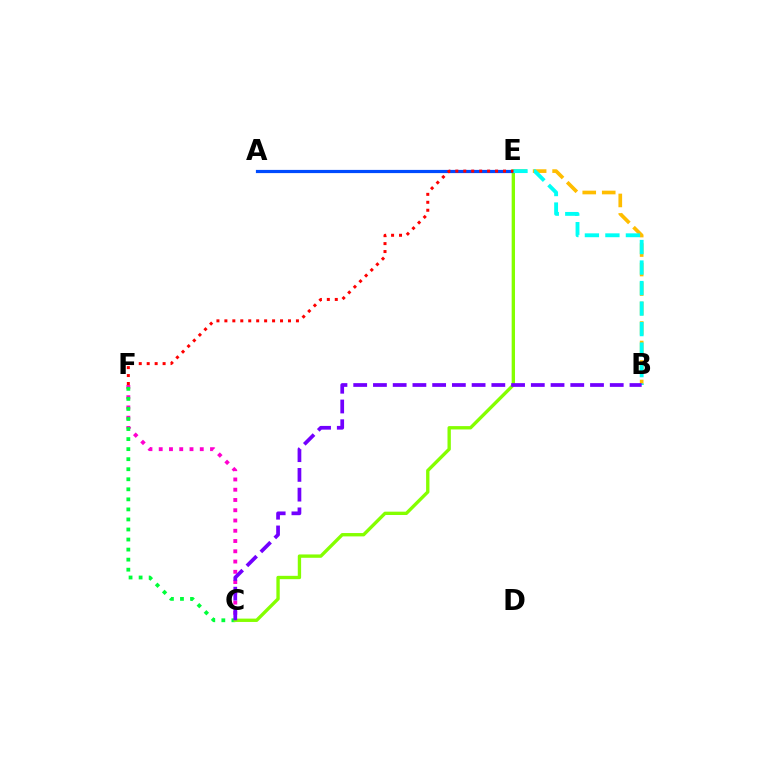{('C', 'F'): [{'color': '#ff00cf', 'line_style': 'dotted', 'thickness': 2.79}, {'color': '#00ff39', 'line_style': 'dotted', 'thickness': 2.73}], ('B', 'E'): [{'color': '#ffbd00', 'line_style': 'dashed', 'thickness': 2.65}, {'color': '#00fff6', 'line_style': 'dashed', 'thickness': 2.79}], ('C', 'E'): [{'color': '#84ff00', 'line_style': 'solid', 'thickness': 2.41}], ('A', 'E'): [{'color': '#004bff', 'line_style': 'solid', 'thickness': 2.3}], ('B', 'C'): [{'color': '#7200ff', 'line_style': 'dashed', 'thickness': 2.68}], ('E', 'F'): [{'color': '#ff0000', 'line_style': 'dotted', 'thickness': 2.16}]}